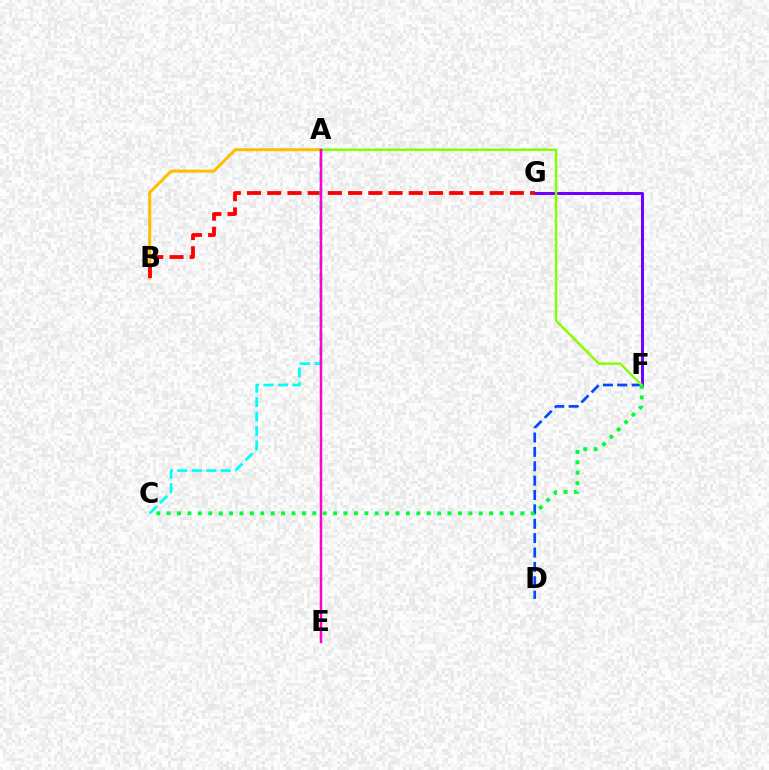{('D', 'F'): [{'color': '#004bff', 'line_style': 'dashed', 'thickness': 1.95}], ('A', 'B'): [{'color': '#ffbd00', 'line_style': 'solid', 'thickness': 2.15}], ('F', 'G'): [{'color': '#7200ff', 'line_style': 'solid', 'thickness': 2.15}], ('A', 'F'): [{'color': '#84ff00', 'line_style': 'solid', 'thickness': 1.75}], ('B', 'G'): [{'color': '#ff0000', 'line_style': 'dashed', 'thickness': 2.75}], ('A', 'C'): [{'color': '#00fff6', 'line_style': 'dashed', 'thickness': 1.96}], ('A', 'E'): [{'color': '#ff00cf', 'line_style': 'solid', 'thickness': 1.78}], ('C', 'F'): [{'color': '#00ff39', 'line_style': 'dotted', 'thickness': 2.83}]}